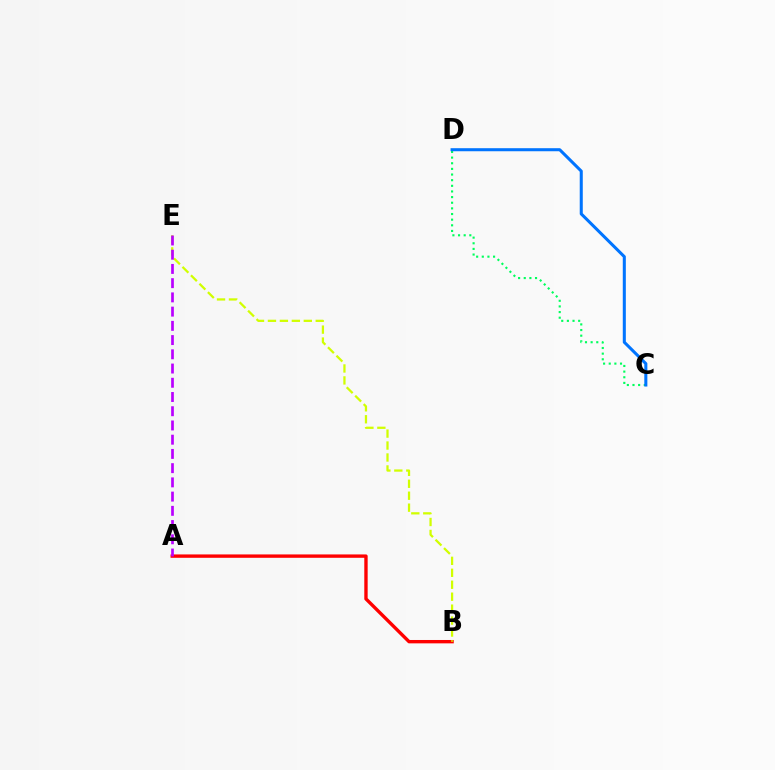{('C', 'D'): [{'color': '#00ff5c', 'line_style': 'dotted', 'thickness': 1.53}, {'color': '#0074ff', 'line_style': 'solid', 'thickness': 2.19}], ('A', 'B'): [{'color': '#ff0000', 'line_style': 'solid', 'thickness': 2.42}], ('B', 'E'): [{'color': '#d1ff00', 'line_style': 'dashed', 'thickness': 1.62}], ('A', 'E'): [{'color': '#b900ff', 'line_style': 'dashed', 'thickness': 1.93}]}